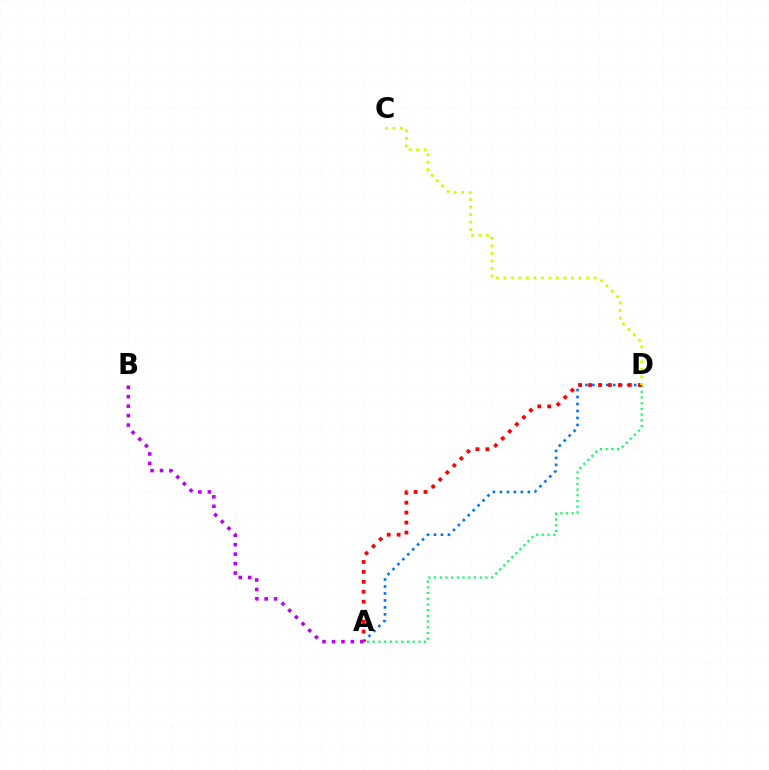{('A', 'D'): [{'color': '#0074ff', 'line_style': 'dotted', 'thickness': 1.89}, {'color': '#00ff5c', 'line_style': 'dotted', 'thickness': 1.55}, {'color': '#ff0000', 'line_style': 'dotted', 'thickness': 2.7}], ('A', 'B'): [{'color': '#b900ff', 'line_style': 'dotted', 'thickness': 2.57}], ('C', 'D'): [{'color': '#d1ff00', 'line_style': 'dotted', 'thickness': 2.04}]}